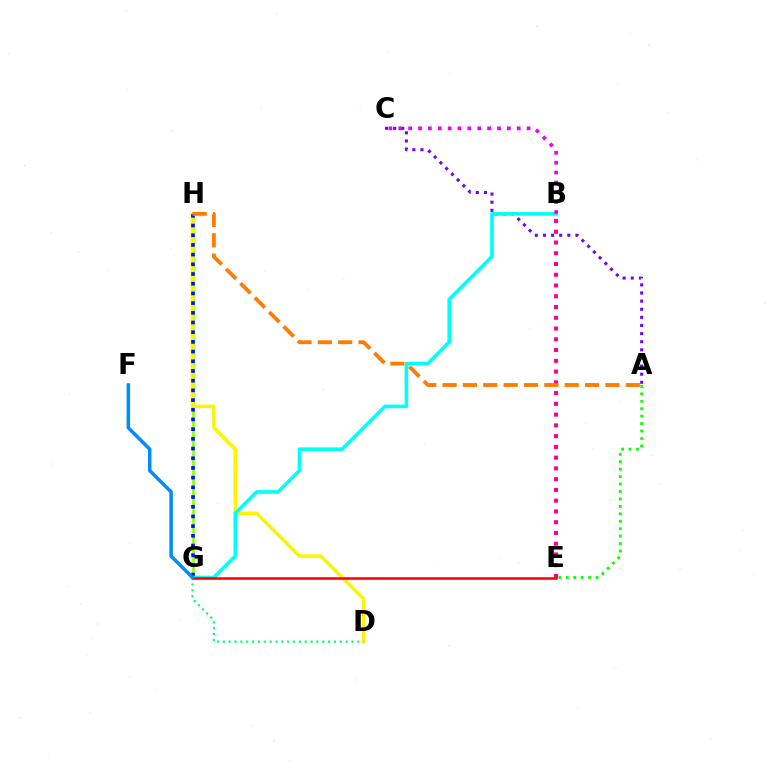{('G', 'H'): [{'color': '#84ff00', 'line_style': 'solid', 'thickness': 1.83}, {'color': '#0010ff', 'line_style': 'dotted', 'thickness': 2.63}], ('D', 'H'): [{'color': '#fcf500', 'line_style': 'solid', 'thickness': 2.52}], ('A', 'C'): [{'color': '#7200ff', 'line_style': 'dotted', 'thickness': 2.21}], ('D', 'G'): [{'color': '#00ff74', 'line_style': 'dotted', 'thickness': 1.59}], ('A', 'E'): [{'color': '#08ff00', 'line_style': 'dotted', 'thickness': 2.02}], ('B', 'E'): [{'color': '#ff0094', 'line_style': 'dotted', 'thickness': 2.92}], ('A', 'H'): [{'color': '#ff7c00', 'line_style': 'dashed', 'thickness': 2.76}], ('B', 'G'): [{'color': '#00fff6', 'line_style': 'solid', 'thickness': 2.59}], ('E', 'G'): [{'color': '#ff0000', 'line_style': 'solid', 'thickness': 1.82}], ('B', 'C'): [{'color': '#ee00ff', 'line_style': 'dotted', 'thickness': 2.68}], ('F', 'G'): [{'color': '#008cff', 'line_style': 'solid', 'thickness': 2.53}]}